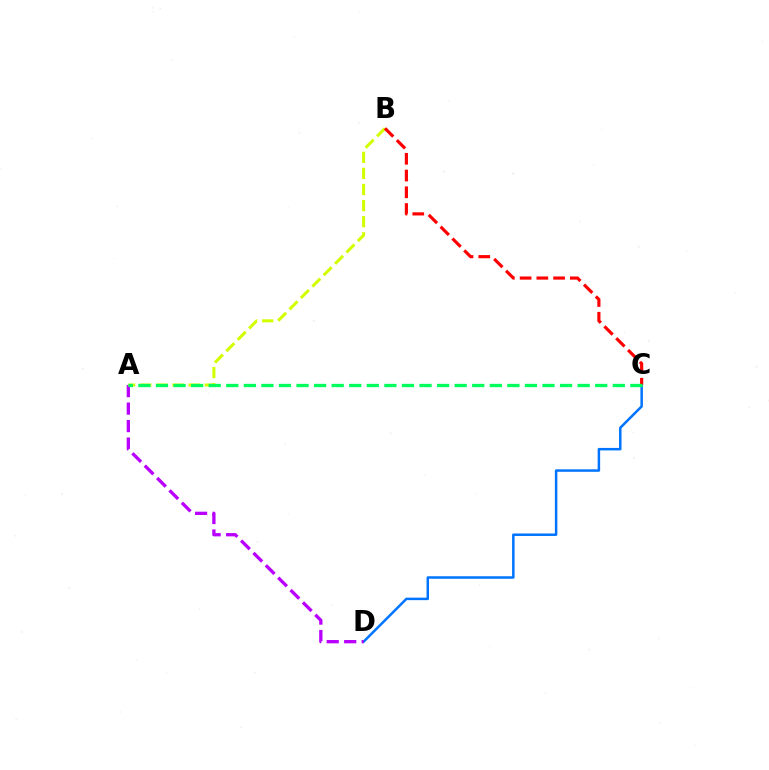{('C', 'D'): [{'color': '#0074ff', 'line_style': 'solid', 'thickness': 1.8}], ('A', 'D'): [{'color': '#b900ff', 'line_style': 'dashed', 'thickness': 2.38}], ('A', 'B'): [{'color': '#d1ff00', 'line_style': 'dashed', 'thickness': 2.19}], ('B', 'C'): [{'color': '#ff0000', 'line_style': 'dashed', 'thickness': 2.27}], ('A', 'C'): [{'color': '#00ff5c', 'line_style': 'dashed', 'thickness': 2.39}]}